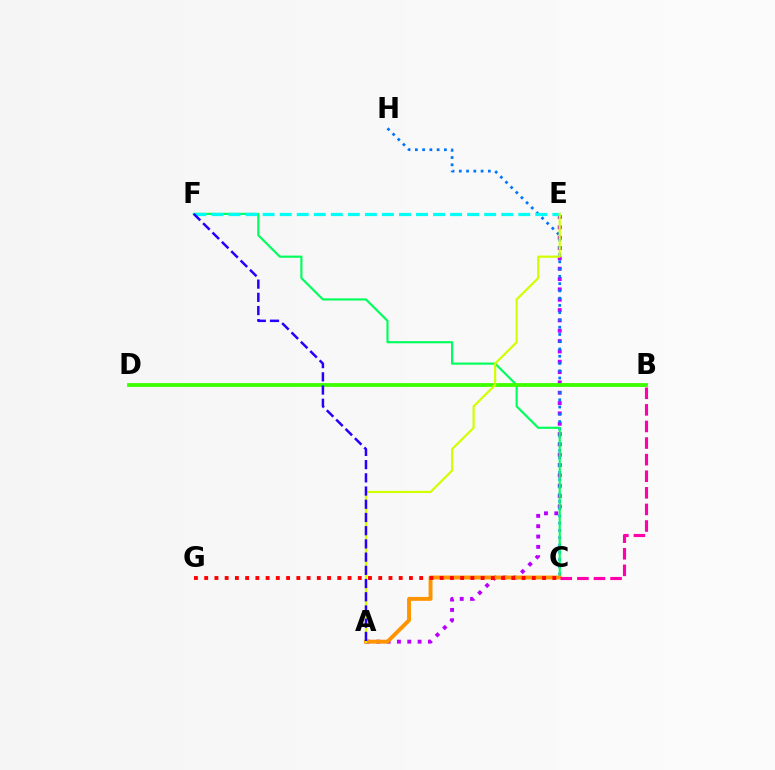{('A', 'E'): [{'color': '#b900ff', 'line_style': 'dotted', 'thickness': 2.81}, {'color': '#d1ff00', 'line_style': 'solid', 'thickness': 1.58}], ('C', 'H'): [{'color': '#0074ff', 'line_style': 'dotted', 'thickness': 1.97}], ('C', 'F'): [{'color': '#00ff5c', 'line_style': 'solid', 'thickness': 1.56}], ('E', 'F'): [{'color': '#00fff6', 'line_style': 'dashed', 'thickness': 2.32}], ('A', 'C'): [{'color': '#ff9400', 'line_style': 'solid', 'thickness': 2.82}], ('B', 'D'): [{'color': '#3dff00', 'line_style': 'solid', 'thickness': 2.74}], ('C', 'G'): [{'color': '#ff0000', 'line_style': 'dotted', 'thickness': 2.78}], ('B', 'C'): [{'color': '#ff00ac', 'line_style': 'dashed', 'thickness': 2.25}], ('A', 'F'): [{'color': '#2500ff', 'line_style': 'dashed', 'thickness': 1.8}]}